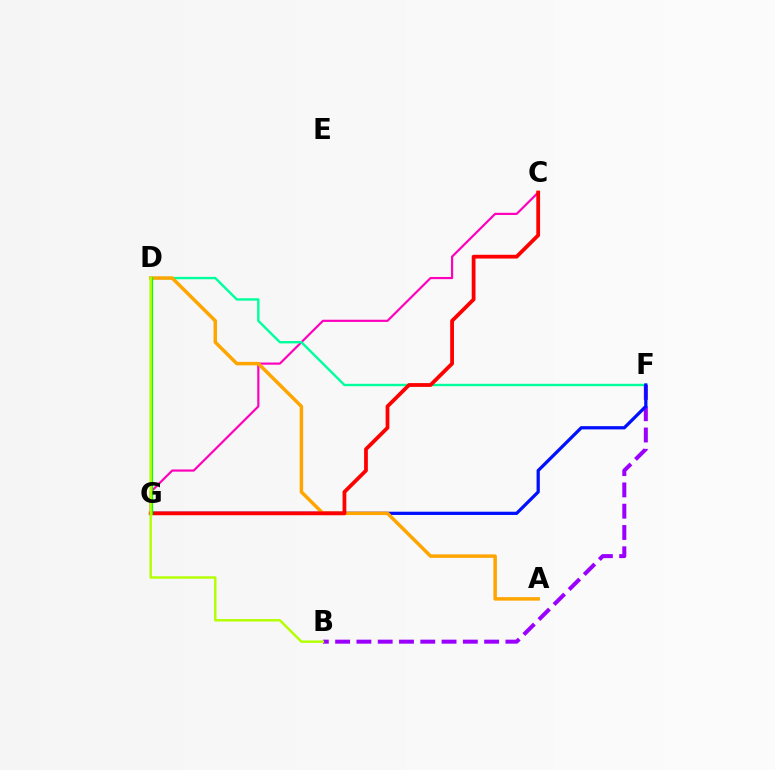{('C', 'G'): [{'color': '#ff00bd', 'line_style': 'solid', 'thickness': 1.57}, {'color': '#ff0000', 'line_style': 'solid', 'thickness': 2.72}], ('D', 'F'): [{'color': '#00ff9d', 'line_style': 'solid', 'thickness': 1.72}], ('B', 'F'): [{'color': '#9b00ff', 'line_style': 'dashed', 'thickness': 2.89}], ('F', 'G'): [{'color': '#0010ff', 'line_style': 'solid', 'thickness': 2.34}], ('D', 'G'): [{'color': '#00b5ff', 'line_style': 'dashed', 'thickness': 1.9}, {'color': '#08ff00', 'line_style': 'solid', 'thickness': 2.24}], ('A', 'D'): [{'color': '#ffa500', 'line_style': 'solid', 'thickness': 2.51}], ('B', 'D'): [{'color': '#b3ff00', 'line_style': 'solid', 'thickness': 1.75}]}